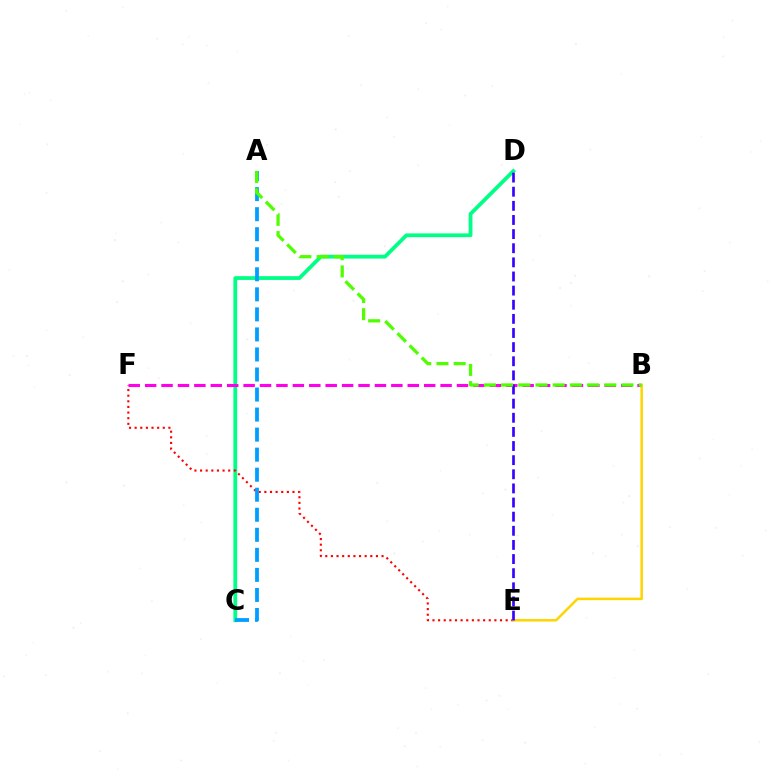{('C', 'D'): [{'color': '#00ff86', 'line_style': 'solid', 'thickness': 2.72}], ('E', 'F'): [{'color': '#ff0000', 'line_style': 'dotted', 'thickness': 1.53}], ('B', 'F'): [{'color': '#ff00ed', 'line_style': 'dashed', 'thickness': 2.23}], ('B', 'E'): [{'color': '#ffd500', 'line_style': 'solid', 'thickness': 1.8}], ('A', 'C'): [{'color': '#009eff', 'line_style': 'dashed', 'thickness': 2.72}], ('D', 'E'): [{'color': '#3700ff', 'line_style': 'dashed', 'thickness': 1.92}], ('A', 'B'): [{'color': '#4fff00', 'line_style': 'dashed', 'thickness': 2.34}]}